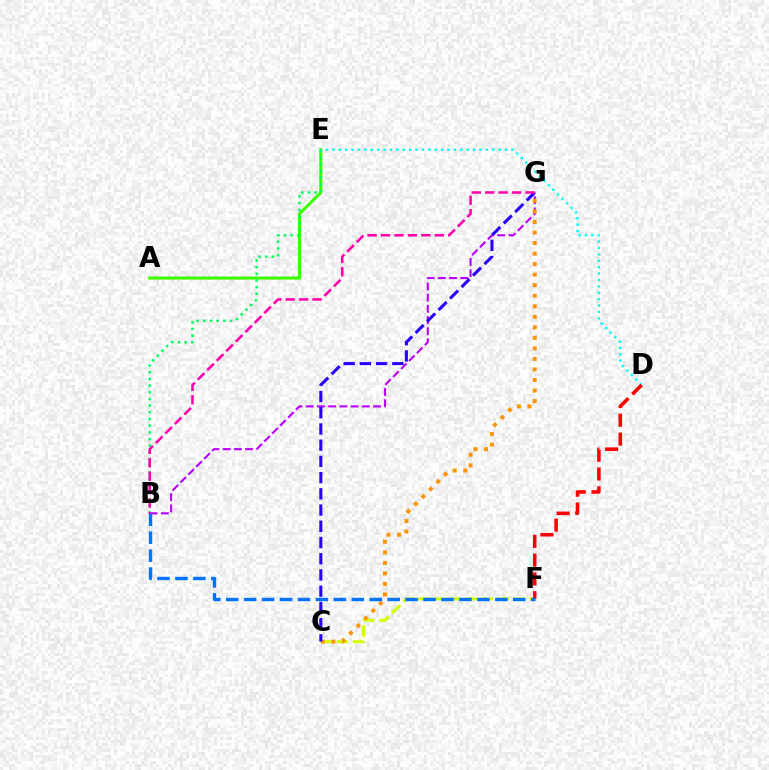{('A', 'E'): [{'color': '#3dff00', 'line_style': 'solid', 'thickness': 2.21}], ('C', 'F'): [{'color': '#d1ff00', 'line_style': 'dashed', 'thickness': 2.17}], ('B', 'E'): [{'color': '#00ff5c', 'line_style': 'dotted', 'thickness': 1.81}], ('B', 'G'): [{'color': '#b900ff', 'line_style': 'dashed', 'thickness': 1.52}, {'color': '#ff00ac', 'line_style': 'dashed', 'thickness': 1.83}], ('C', 'G'): [{'color': '#ff9400', 'line_style': 'dotted', 'thickness': 2.86}, {'color': '#2500ff', 'line_style': 'dashed', 'thickness': 2.2}], ('D', 'E'): [{'color': '#00fff6', 'line_style': 'dotted', 'thickness': 1.74}], ('D', 'F'): [{'color': '#ff0000', 'line_style': 'dashed', 'thickness': 2.55}], ('B', 'F'): [{'color': '#0074ff', 'line_style': 'dashed', 'thickness': 2.44}]}